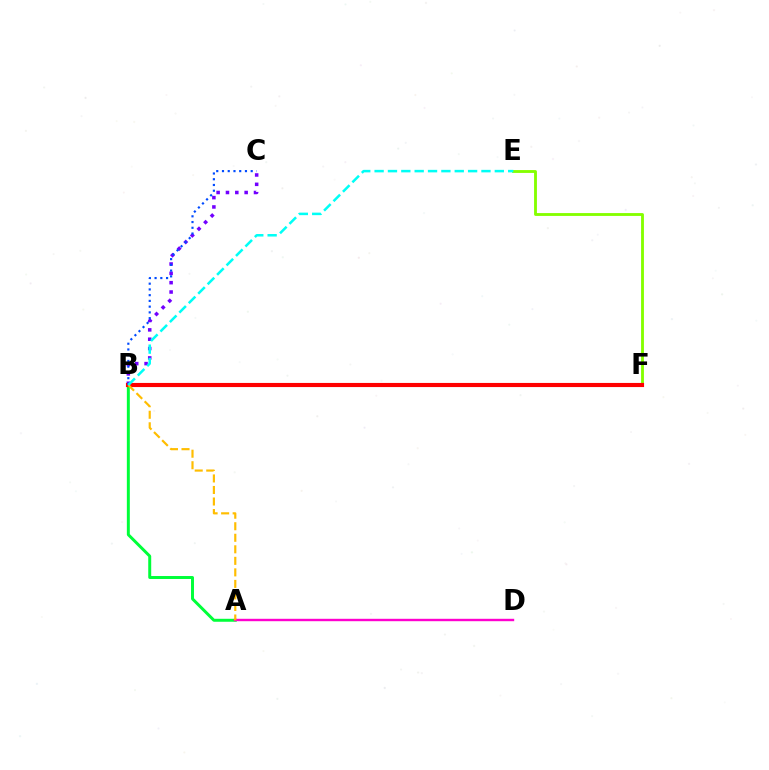{('A', 'B'): [{'color': '#00ff39', 'line_style': 'solid', 'thickness': 2.14}, {'color': '#ffbd00', 'line_style': 'dashed', 'thickness': 1.57}], ('E', 'F'): [{'color': '#84ff00', 'line_style': 'solid', 'thickness': 2.06}], ('A', 'D'): [{'color': '#ff00cf', 'line_style': 'solid', 'thickness': 1.73}], ('B', 'C'): [{'color': '#7200ff', 'line_style': 'dotted', 'thickness': 2.54}, {'color': '#004bff', 'line_style': 'dotted', 'thickness': 1.56}], ('B', 'F'): [{'color': '#ff0000', 'line_style': 'solid', 'thickness': 2.97}], ('B', 'E'): [{'color': '#00fff6', 'line_style': 'dashed', 'thickness': 1.81}]}